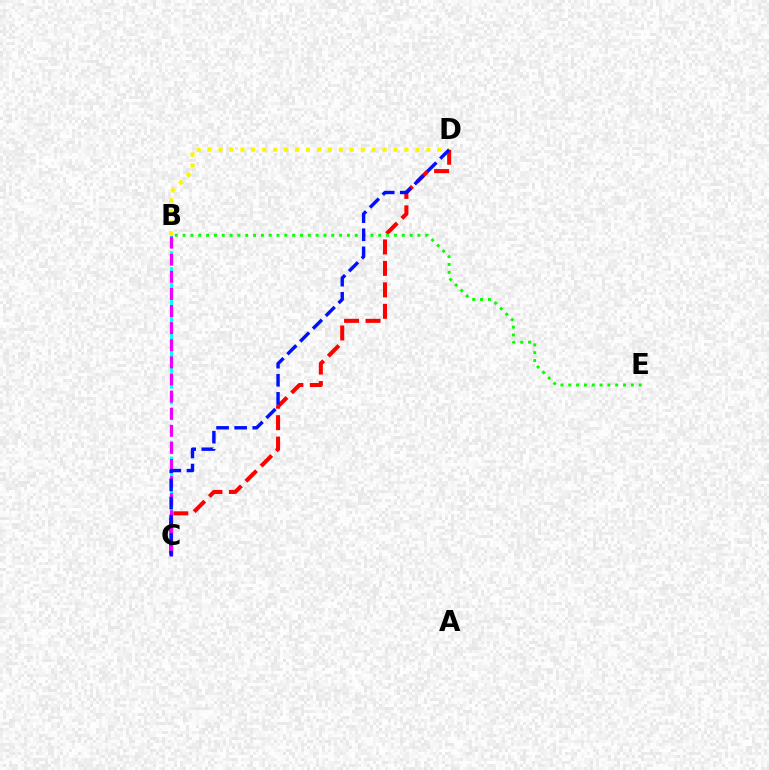{('B', 'C'): [{'color': '#00fff6', 'line_style': 'dashed', 'thickness': 2.14}, {'color': '#ee00ff', 'line_style': 'dashed', 'thickness': 2.32}], ('C', 'D'): [{'color': '#ff0000', 'line_style': 'dashed', 'thickness': 2.92}, {'color': '#0010ff', 'line_style': 'dashed', 'thickness': 2.46}], ('B', 'D'): [{'color': '#fcf500', 'line_style': 'dotted', 'thickness': 2.97}], ('B', 'E'): [{'color': '#08ff00', 'line_style': 'dotted', 'thickness': 2.13}]}